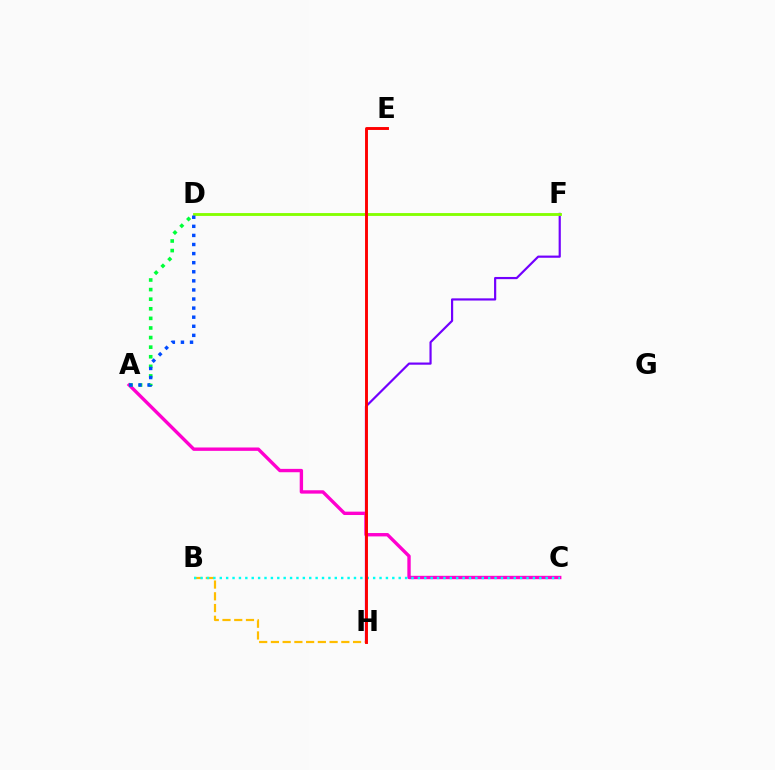{('F', 'H'): [{'color': '#7200ff', 'line_style': 'solid', 'thickness': 1.58}], ('D', 'F'): [{'color': '#84ff00', 'line_style': 'solid', 'thickness': 2.05}], ('A', 'C'): [{'color': '#ff00cf', 'line_style': 'solid', 'thickness': 2.43}], ('B', 'H'): [{'color': '#ffbd00', 'line_style': 'dashed', 'thickness': 1.59}], ('B', 'C'): [{'color': '#00fff6', 'line_style': 'dotted', 'thickness': 1.74}], ('A', 'D'): [{'color': '#00ff39', 'line_style': 'dotted', 'thickness': 2.61}, {'color': '#004bff', 'line_style': 'dotted', 'thickness': 2.47}], ('E', 'H'): [{'color': '#ff0000', 'line_style': 'solid', 'thickness': 2.1}]}